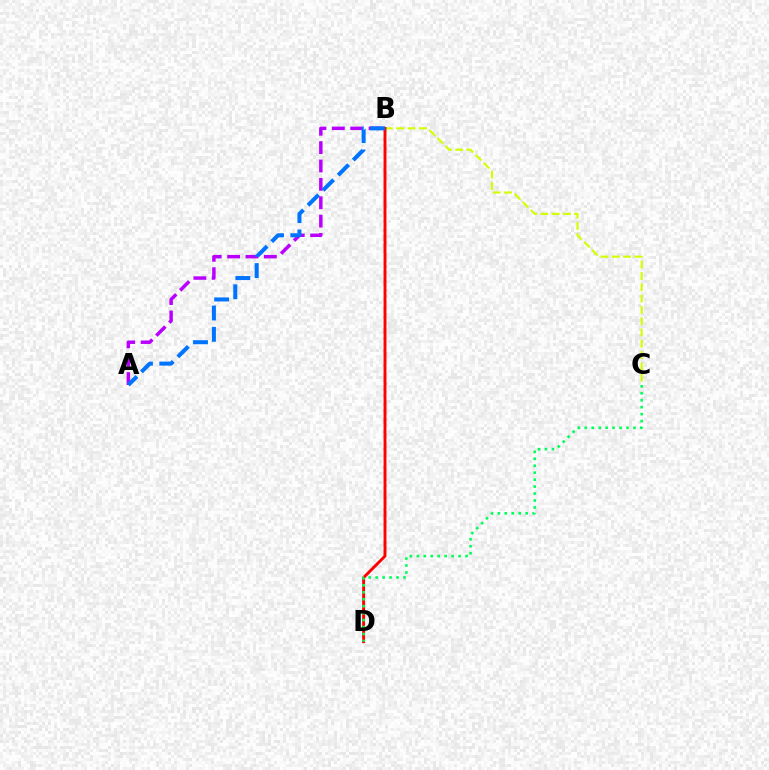{('A', 'B'): [{'color': '#b900ff', 'line_style': 'dashed', 'thickness': 2.5}, {'color': '#0074ff', 'line_style': 'dashed', 'thickness': 2.89}], ('B', 'C'): [{'color': '#d1ff00', 'line_style': 'dashed', 'thickness': 1.53}], ('B', 'D'): [{'color': '#ff0000', 'line_style': 'solid', 'thickness': 2.1}], ('C', 'D'): [{'color': '#00ff5c', 'line_style': 'dotted', 'thickness': 1.89}]}